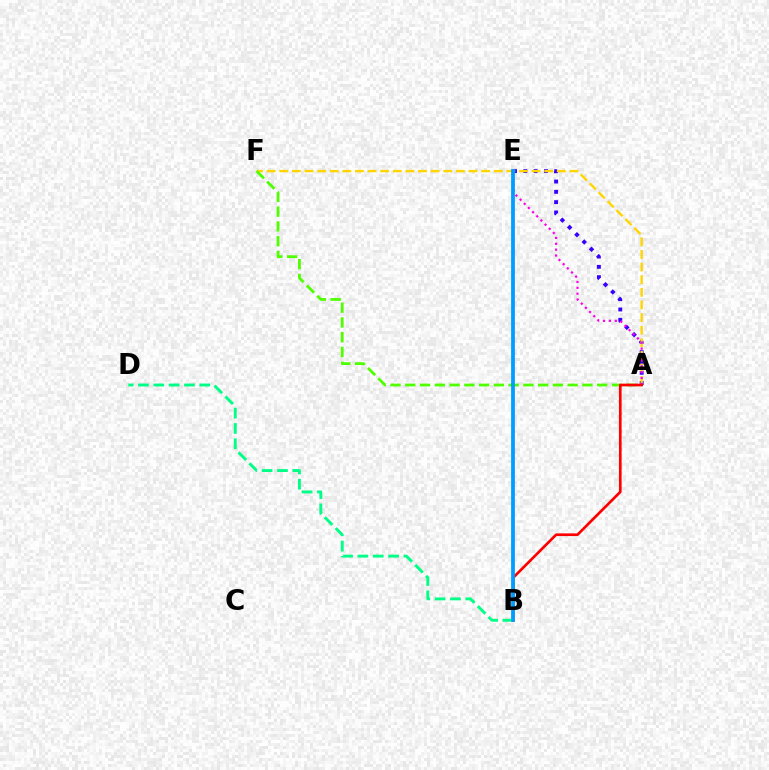{('A', 'E'): [{'color': '#3700ff', 'line_style': 'dotted', 'thickness': 2.8}, {'color': '#ff00ed', 'line_style': 'dotted', 'thickness': 1.6}], ('A', 'F'): [{'color': '#ffd500', 'line_style': 'dashed', 'thickness': 1.71}, {'color': '#4fff00', 'line_style': 'dashed', 'thickness': 2.01}], ('B', 'D'): [{'color': '#00ff86', 'line_style': 'dashed', 'thickness': 2.09}], ('A', 'B'): [{'color': '#ff0000', 'line_style': 'solid', 'thickness': 1.93}], ('B', 'E'): [{'color': '#009eff', 'line_style': 'solid', 'thickness': 2.71}]}